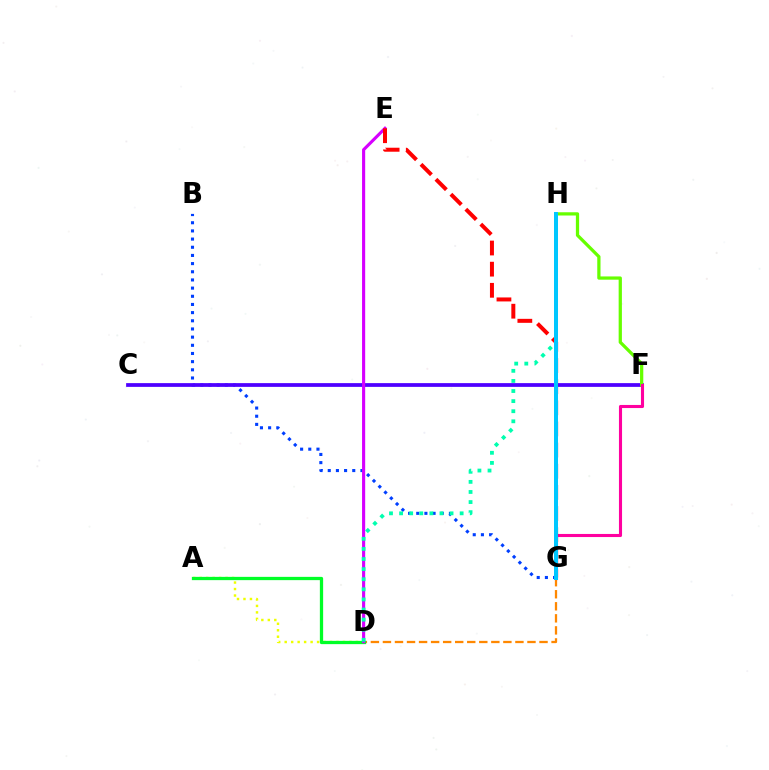{('D', 'G'): [{'color': '#ff8800', 'line_style': 'dashed', 'thickness': 1.64}], ('B', 'G'): [{'color': '#003fff', 'line_style': 'dotted', 'thickness': 2.22}], ('A', 'D'): [{'color': '#eeff00', 'line_style': 'dotted', 'thickness': 1.76}, {'color': '#00ff27', 'line_style': 'solid', 'thickness': 2.36}], ('C', 'F'): [{'color': '#4f00ff', 'line_style': 'solid', 'thickness': 2.7}], ('F', 'H'): [{'color': '#66ff00', 'line_style': 'solid', 'thickness': 2.34}], ('D', 'E'): [{'color': '#d600ff', 'line_style': 'solid', 'thickness': 2.25}], ('F', 'G'): [{'color': '#ff00a0', 'line_style': 'solid', 'thickness': 2.23}], ('E', 'G'): [{'color': '#ff0000', 'line_style': 'dashed', 'thickness': 2.87}], ('D', 'H'): [{'color': '#00ffaf', 'line_style': 'dotted', 'thickness': 2.74}], ('G', 'H'): [{'color': '#00c7ff', 'line_style': 'solid', 'thickness': 2.88}]}